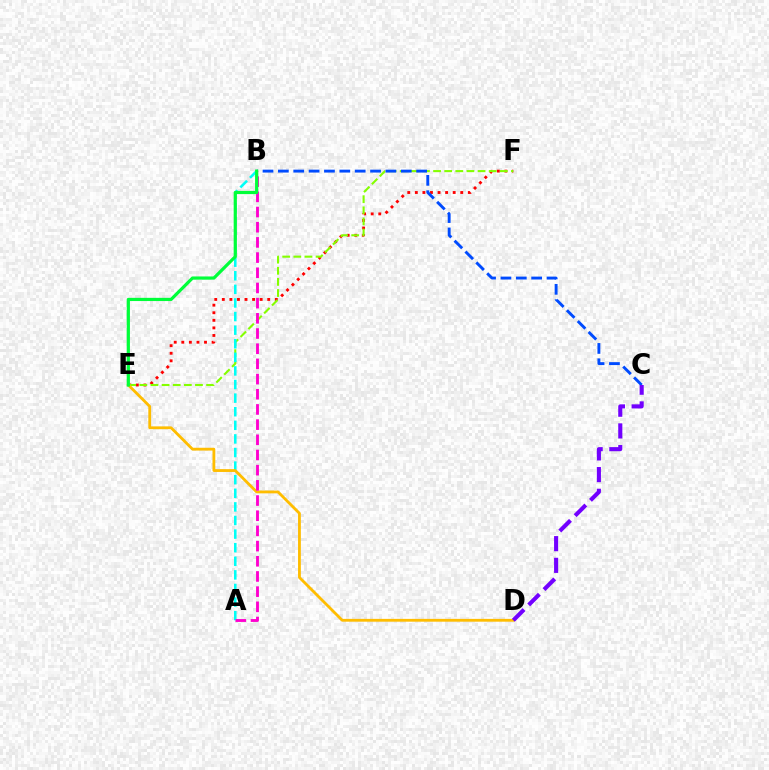{('E', 'F'): [{'color': '#ff0000', 'line_style': 'dotted', 'thickness': 2.06}, {'color': '#84ff00', 'line_style': 'dashed', 'thickness': 1.51}], ('A', 'B'): [{'color': '#00fff6', 'line_style': 'dashed', 'thickness': 1.85}, {'color': '#ff00cf', 'line_style': 'dashed', 'thickness': 2.06}], ('D', 'E'): [{'color': '#ffbd00', 'line_style': 'solid', 'thickness': 2.02}], ('B', 'C'): [{'color': '#004bff', 'line_style': 'dashed', 'thickness': 2.09}], ('C', 'D'): [{'color': '#7200ff', 'line_style': 'dashed', 'thickness': 2.95}], ('B', 'E'): [{'color': '#00ff39', 'line_style': 'solid', 'thickness': 2.31}]}